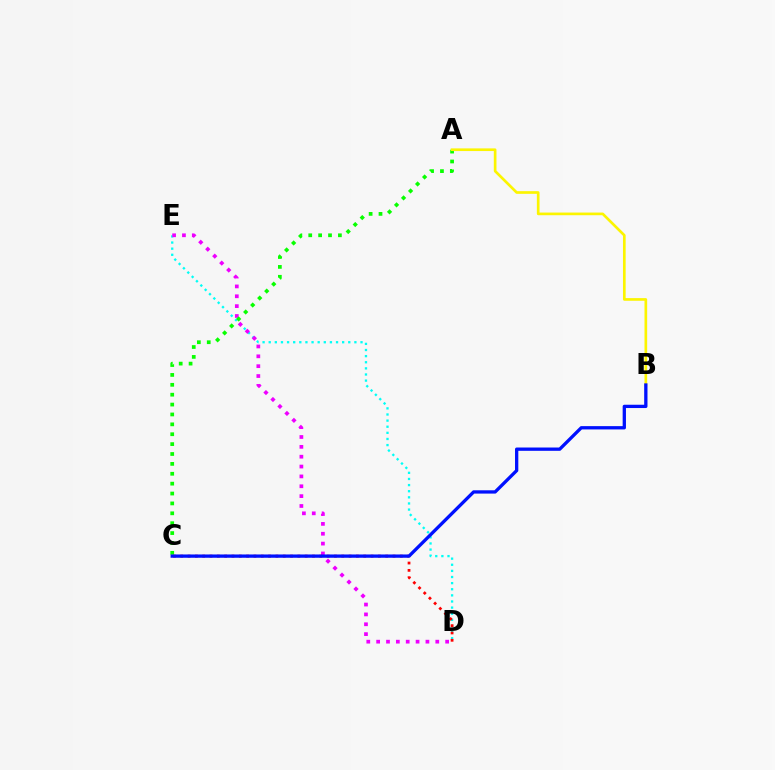{('D', 'E'): [{'color': '#00fff6', 'line_style': 'dotted', 'thickness': 1.66}, {'color': '#ee00ff', 'line_style': 'dotted', 'thickness': 2.68}], ('A', 'C'): [{'color': '#08ff00', 'line_style': 'dotted', 'thickness': 2.69}], ('A', 'B'): [{'color': '#fcf500', 'line_style': 'solid', 'thickness': 1.92}], ('C', 'D'): [{'color': '#ff0000', 'line_style': 'dotted', 'thickness': 1.99}], ('B', 'C'): [{'color': '#0010ff', 'line_style': 'solid', 'thickness': 2.38}]}